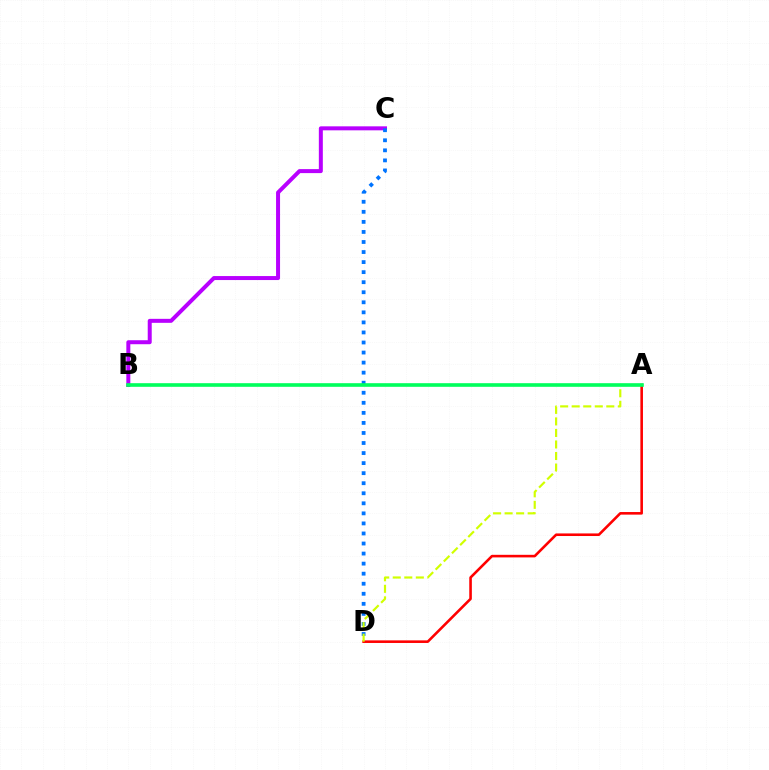{('B', 'C'): [{'color': '#b900ff', 'line_style': 'solid', 'thickness': 2.87}], ('A', 'D'): [{'color': '#ff0000', 'line_style': 'solid', 'thickness': 1.87}, {'color': '#d1ff00', 'line_style': 'dashed', 'thickness': 1.57}], ('C', 'D'): [{'color': '#0074ff', 'line_style': 'dotted', 'thickness': 2.73}], ('A', 'B'): [{'color': '#00ff5c', 'line_style': 'solid', 'thickness': 2.61}]}